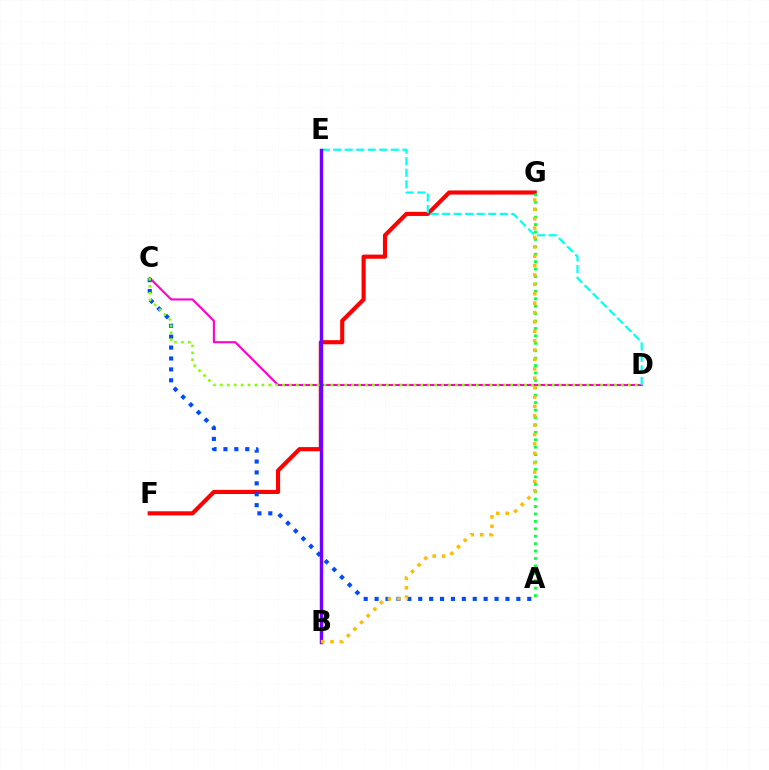{('F', 'G'): [{'color': '#ff0000', 'line_style': 'solid', 'thickness': 2.97}], ('C', 'D'): [{'color': '#ff00cf', 'line_style': 'solid', 'thickness': 1.52}, {'color': '#84ff00', 'line_style': 'dotted', 'thickness': 1.88}], ('A', 'C'): [{'color': '#004bff', 'line_style': 'dotted', 'thickness': 2.96}], ('D', 'E'): [{'color': '#00fff6', 'line_style': 'dashed', 'thickness': 1.57}], ('B', 'E'): [{'color': '#7200ff', 'line_style': 'solid', 'thickness': 2.48}], ('A', 'G'): [{'color': '#00ff39', 'line_style': 'dotted', 'thickness': 2.02}], ('B', 'G'): [{'color': '#ffbd00', 'line_style': 'dotted', 'thickness': 2.55}]}